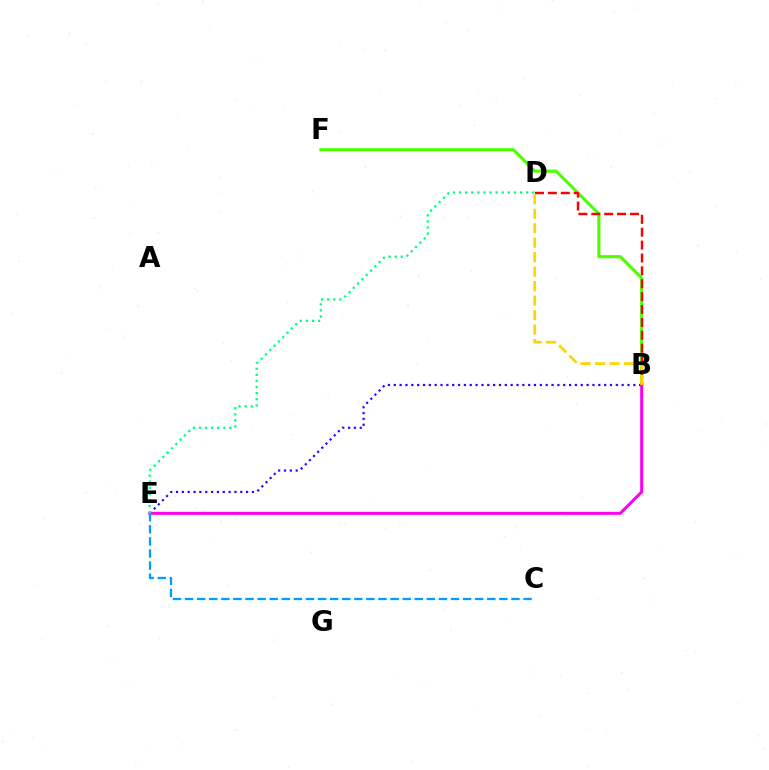{('B', 'F'): [{'color': '#4fff00', 'line_style': 'solid', 'thickness': 2.24}], ('B', 'E'): [{'color': '#3700ff', 'line_style': 'dotted', 'thickness': 1.59}, {'color': '#ff00ed', 'line_style': 'solid', 'thickness': 2.15}], ('B', 'D'): [{'color': '#ff0000', 'line_style': 'dashed', 'thickness': 1.75}, {'color': '#ffd500', 'line_style': 'dashed', 'thickness': 1.97}], ('C', 'E'): [{'color': '#009eff', 'line_style': 'dashed', 'thickness': 1.64}], ('D', 'E'): [{'color': '#00ff86', 'line_style': 'dotted', 'thickness': 1.65}]}